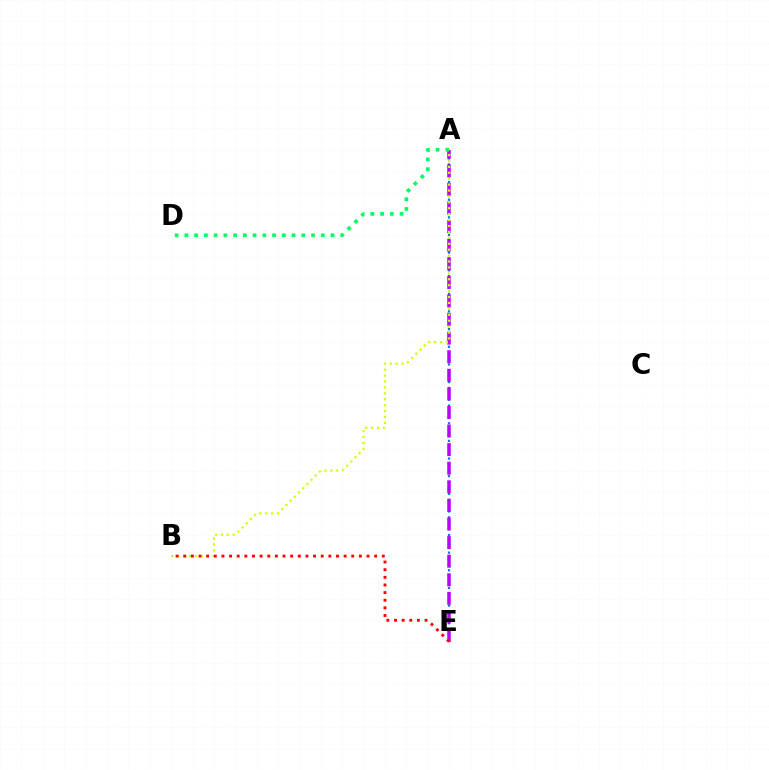{('A', 'E'): [{'color': '#0074ff', 'line_style': 'dotted', 'thickness': 1.6}, {'color': '#b900ff', 'line_style': 'dashed', 'thickness': 2.52}], ('A', 'D'): [{'color': '#00ff5c', 'line_style': 'dotted', 'thickness': 2.65}], ('A', 'B'): [{'color': '#d1ff00', 'line_style': 'dotted', 'thickness': 1.61}], ('B', 'E'): [{'color': '#ff0000', 'line_style': 'dotted', 'thickness': 2.07}]}